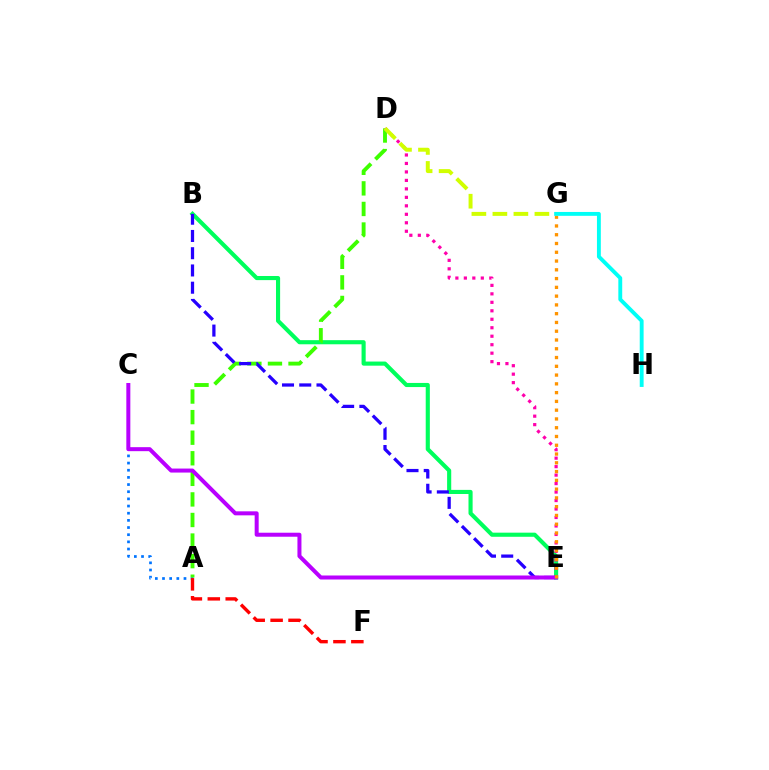{('A', 'C'): [{'color': '#0074ff', 'line_style': 'dotted', 'thickness': 1.95}], ('B', 'E'): [{'color': '#00ff5c', 'line_style': 'solid', 'thickness': 2.97}, {'color': '#2500ff', 'line_style': 'dashed', 'thickness': 2.34}], ('A', 'D'): [{'color': '#3dff00', 'line_style': 'dashed', 'thickness': 2.79}], ('D', 'E'): [{'color': '#ff00ac', 'line_style': 'dotted', 'thickness': 2.3}], ('C', 'E'): [{'color': '#b900ff', 'line_style': 'solid', 'thickness': 2.88}], ('E', 'G'): [{'color': '#ff9400', 'line_style': 'dotted', 'thickness': 2.38}], ('A', 'F'): [{'color': '#ff0000', 'line_style': 'dashed', 'thickness': 2.43}], ('D', 'G'): [{'color': '#d1ff00', 'line_style': 'dashed', 'thickness': 2.85}], ('G', 'H'): [{'color': '#00fff6', 'line_style': 'solid', 'thickness': 2.79}]}